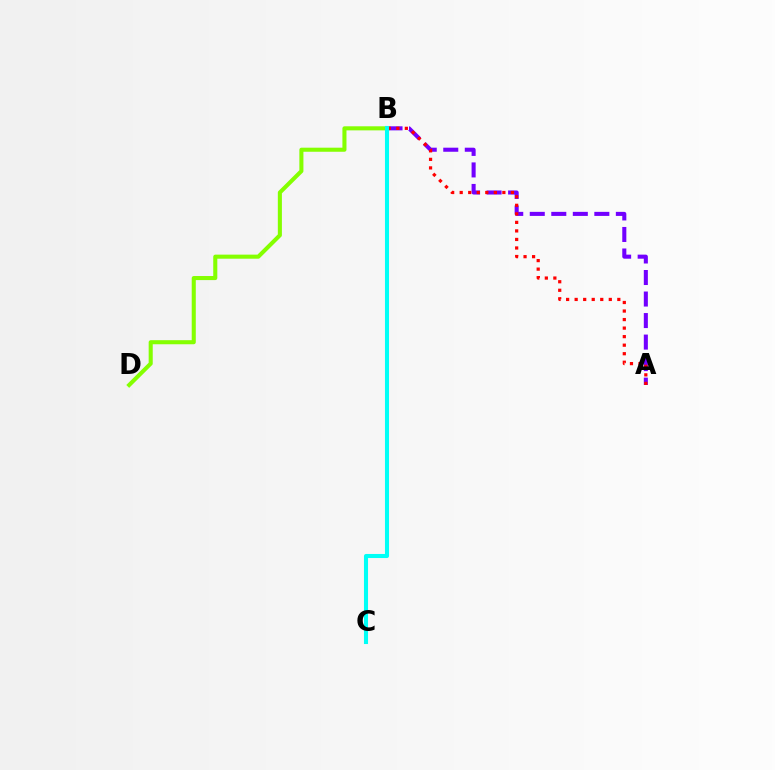{('A', 'B'): [{'color': '#7200ff', 'line_style': 'dashed', 'thickness': 2.92}, {'color': '#ff0000', 'line_style': 'dotted', 'thickness': 2.32}], ('B', 'D'): [{'color': '#84ff00', 'line_style': 'solid', 'thickness': 2.93}], ('B', 'C'): [{'color': '#00fff6', 'line_style': 'solid', 'thickness': 2.93}]}